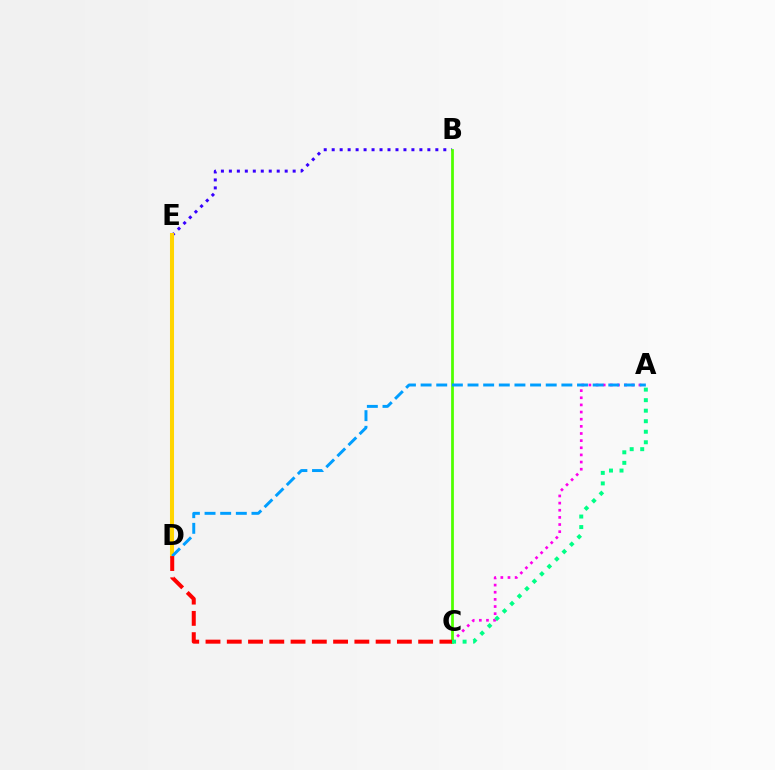{('A', 'C'): [{'color': '#ff00ed', 'line_style': 'dotted', 'thickness': 1.94}, {'color': '#00ff86', 'line_style': 'dotted', 'thickness': 2.86}], ('B', 'E'): [{'color': '#3700ff', 'line_style': 'dotted', 'thickness': 2.17}], ('B', 'C'): [{'color': '#4fff00', 'line_style': 'solid', 'thickness': 1.99}], ('D', 'E'): [{'color': '#ffd500', 'line_style': 'solid', 'thickness': 2.92}], ('A', 'D'): [{'color': '#009eff', 'line_style': 'dashed', 'thickness': 2.12}], ('C', 'D'): [{'color': '#ff0000', 'line_style': 'dashed', 'thickness': 2.89}]}